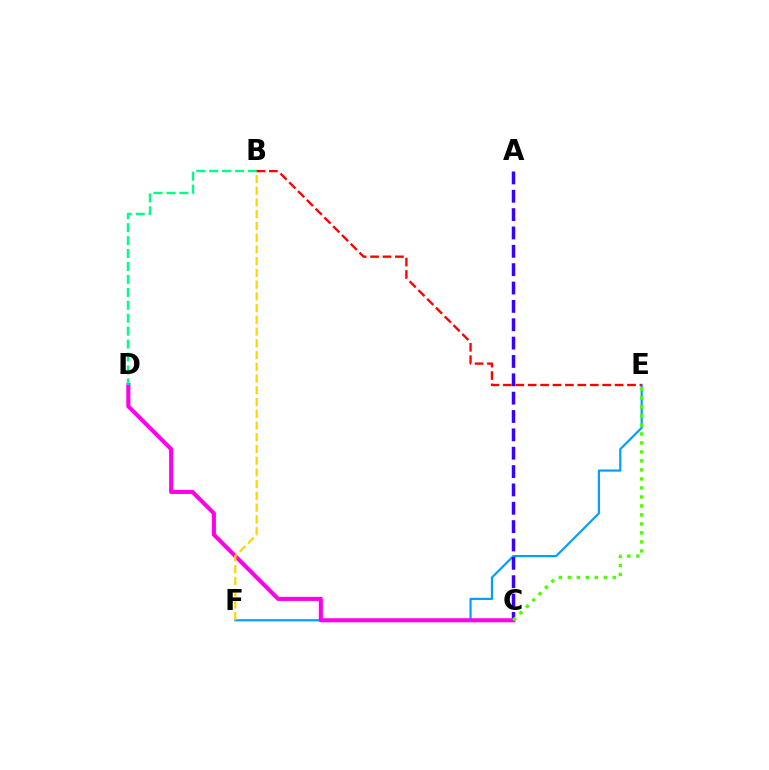{('E', 'F'): [{'color': '#009eff', 'line_style': 'solid', 'thickness': 1.56}], ('A', 'C'): [{'color': '#3700ff', 'line_style': 'dashed', 'thickness': 2.49}], ('C', 'D'): [{'color': '#ff00ed', 'line_style': 'solid', 'thickness': 2.93}], ('B', 'D'): [{'color': '#00ff86', 'line_style': 'dashed', 'thickness': 1.76}], ('C', 'E'): [{'color': '#4fff00', 'line_style': 'dotted', 'thickness': 2.44}], ('B', 'F'): [{'color': '#ffd500', 'line_style': 'dashed', 'thickness': 1.59}], ('B', 'E'): [{'color': '#ff0000', 'line_style': 'dashed', 'thickness': 1.69}]}